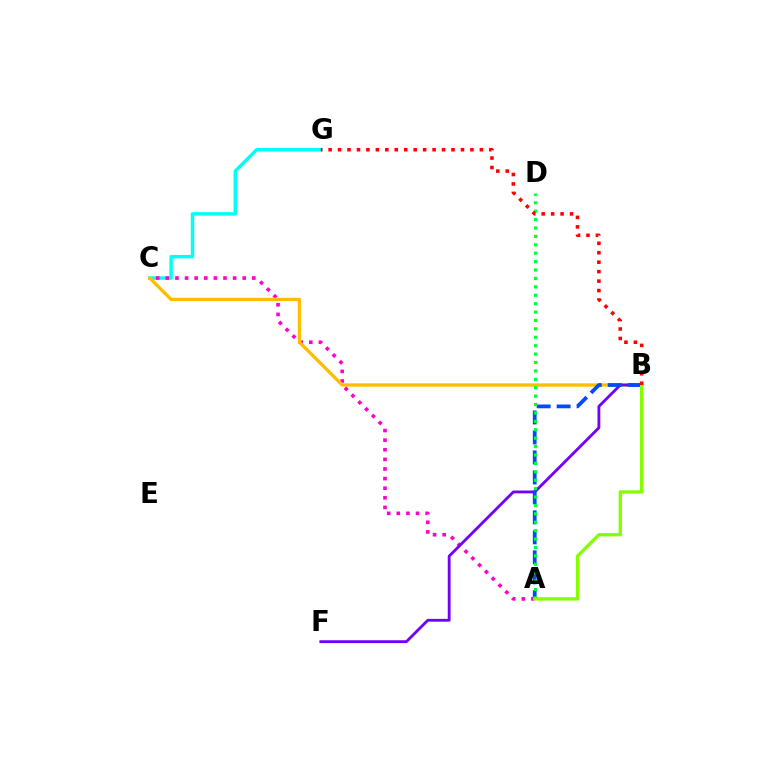{('C', 'G'): [{'color': '#00fff6', 'line_style': 'solid', 'thickness': 2.49}], ('A', 'C'): [{'color': '#ff00cf', 'line_style': 'dotted', 'thickness': 2.61}], ('B', 'C'): [{'color': '#ffbd00', 'line_style': 'solid', 'thickness': 2.38}], ('B', 'F'): [{'color': '#7200ff', 'line_style': 'solid', 'thickness': 2.04}], ('A', 'B'): [{'color': '#004bff', 'line_style': 'dashed', 'thickness': 2.71}, {'color': '#84ff00', 'line_style': 'solid', 'thickness': 2.39}], ('A', 'D'): [{'color': '#00ff39', 'line_style': 'dotted', 'thickness': 2.28}], ('B', 'G'): [{'color': '#ff0000', 'line_style': 'dotted', 'thickness': 2.57}]}